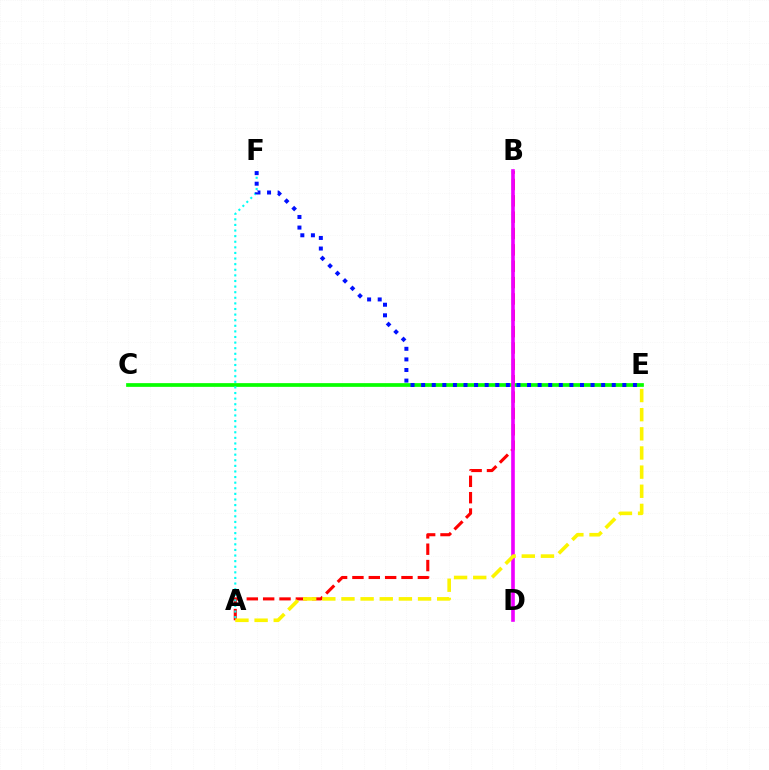{('A', 'B'): [{'color': '#ff0000', 'line_style': 'dashed', 'thickness': 2.22}], ('C', 'E'): [{'color': '#08ff00', 'line_style': 'solid', 'thickness': 2.68}], ('A', 'F'): [{'color': '#00fff6', 'line_style': 'dotted', 'thickness': 1.52}], ('B', 'D'): [{'color': '#ee00ff', 'line_style': 'solid', 'thickness': 2.62}], ('A', 'E'): [{'color': '#fcf500', 'line_style': 'dashed', 'thickness': 2.6}], ('E', 'F'): [{'color': '#0010ff', 'line_style': 'dotted', 'thickness': 2.88}]}